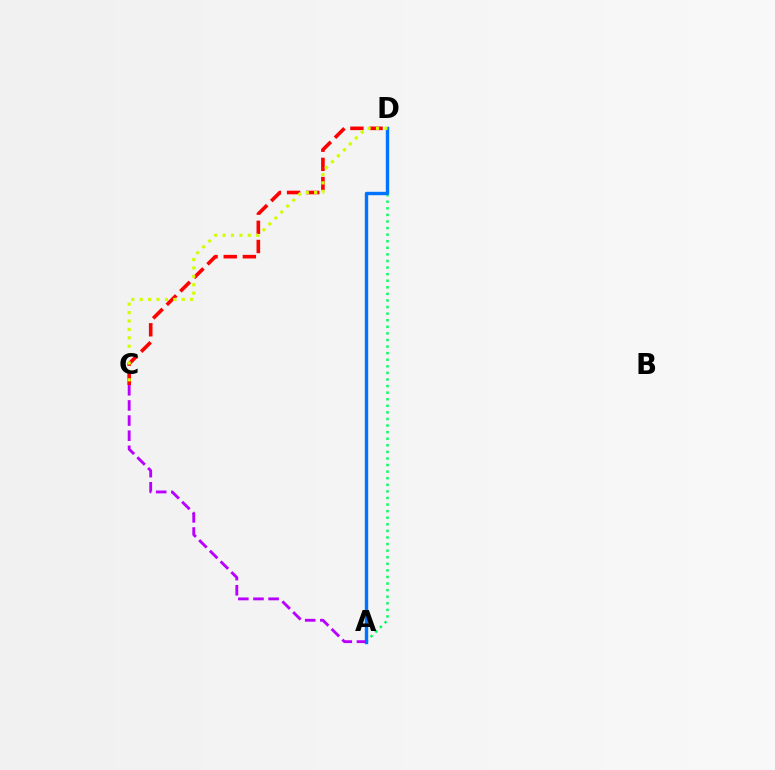{('A', 'D'): [{'color': '#00ff5c', 'line_style': 'dotted', 'thickness': 1.79}, {'color': '#0074ff', 'line_style': 'solid', 'thickness': 2.45}], ('C', 'D'): [{'color': '#ff0000', 'line_style': 'dashed', 'thickness': 2.6}, {'color': '#d1ff00', 'line_style': 'dotted', 'thickness': 2.28}], ('A', 'C'): [{'color': '#b900ff', 'line_style': 'dashed', 'thickness': 2.06}]}